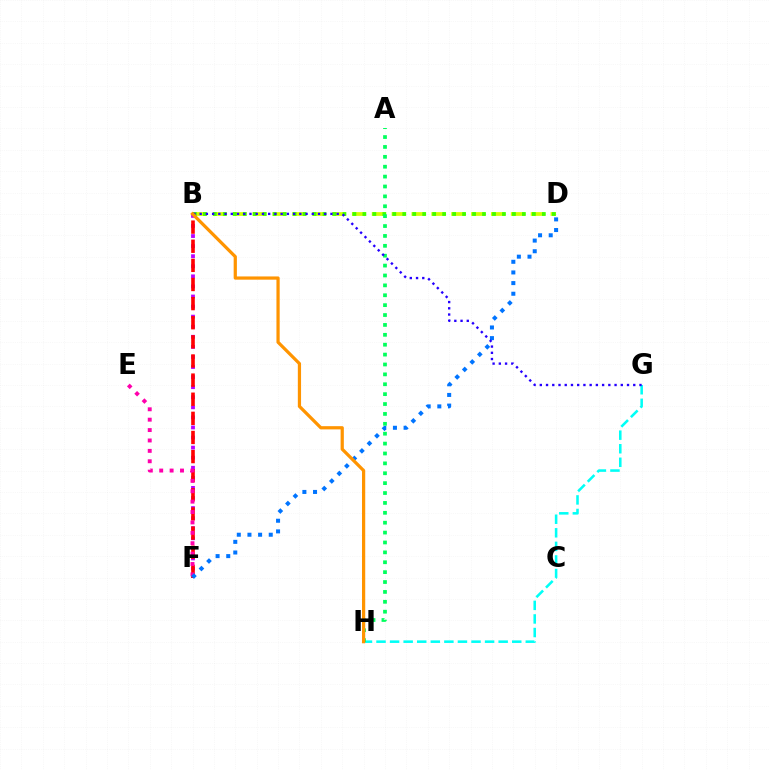{('B', 'D'): [{'color': '#d1ff00', 'line_style': 'dashed', 'thickness': 2.7}, {'color': '#3dff00', 'line_style': 'dotted', 'thickness': 2.71}], ('G', 'H'): [{'color': '#00fff6', 'line_style': 'dashed', 'thickness': 1.84}], ('B', 'F'): [{'color': '#b900ff', 'line_style': 'dotted', 'thickness': 2.74}, {'color': '#ff0000', 'line_style': 'dashed', 'thickness': 2.6}], ('E', 'F'): [{'color': '#ff00ac', 'line_style': 'dotted', 'thickness': 2.82}], ('D', 'F'): [{'color': '#0074ff', 'line_style': 'dotted', 'thickness': 2.89}], ('A', 'H'): [{'color': '#00ff5c', 'line_style': 'dotted', 'thickness': 2.69}], ('B', 'G'): [{'color': '#2500ff', 'line_style': 'dotted', 'thickness': 1.69}], ('B', 'H'): [{'color': '#ff9400', 'line_style': 'solid', 'thickness': 2.32}]}